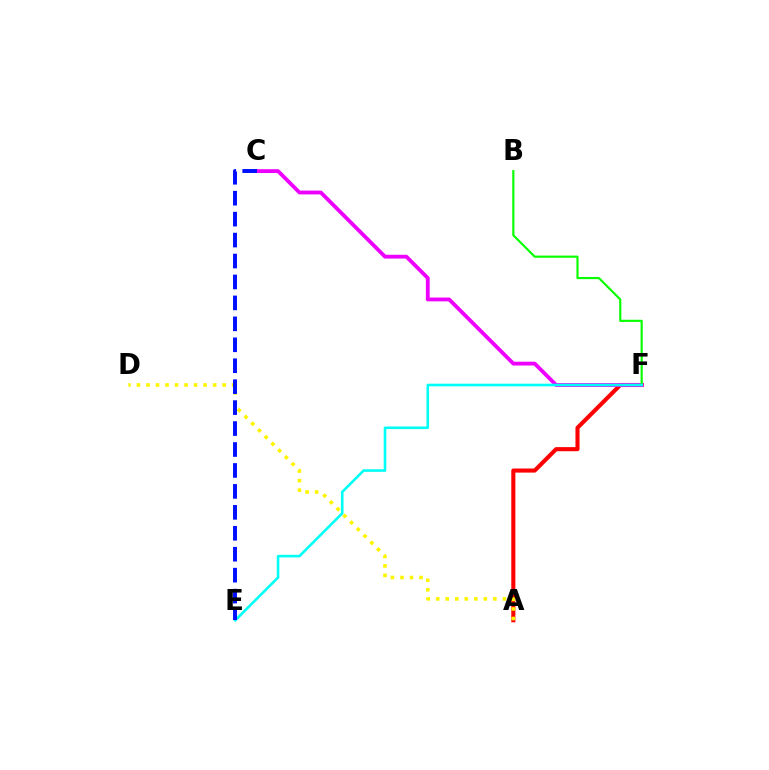{('A', 'F'): [{'color': '#ff0000', 'line_style': 'solid', 'thickness': 2.94}], ('A', 'D'): [{'color': '#fcf500', 'line_style': 'dotted', 'thickness': 2.59}], ('C', 'F'): [{'color': '#ee00ff', 'line_style': 'solid', 'thickness': 2.75}], ('B', 'F'): [{'color': '#08ff00', 'line_style': 'solid', 'thickness': 1.55}], ('E', 'F'): [{'color': '#00fff6', 'line_style': 'solid', 'thickness': 1.87}], ('C', 'E'): [{'color': '#0010ff', 'line_style': 'dashed', 'thickness': 2.85}]}